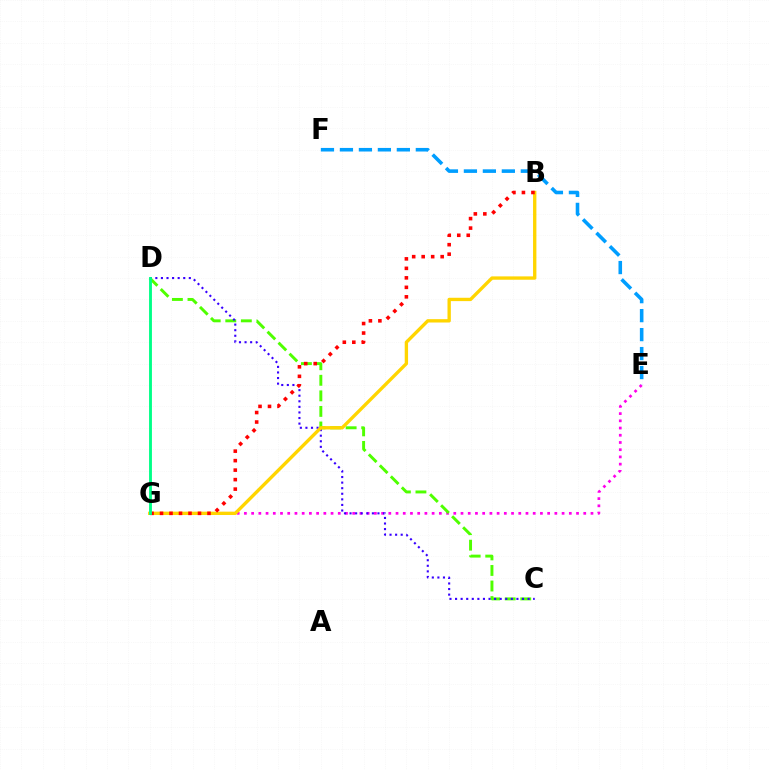{('E', 'G'): [{'color': '#ff00ed', 'line_style': 'dotted', 'thickness': 1.96}], ('C', 'D'): [{'color': '#4fff00', 'line_style': 'dashed', 'thickness': 2.11}, {'color': '#3700ff', 'line_style': 'dotted', 'thickness': 1.52}], ('E', 'F'): [{'color': '#009eff', 'line_style': 'dashed', 'thickness': 2.58}], ('B', 'G'): [{'color': '#ffd500', 'line_style': 'solid', 'thickness': 2.41}, {'color': '#ff0000', 'line_style': 'dotted', 'thickness': 2.58}], ('D', 'G'): [{'color': '#00ff86', 'line_style': 'solid', 'thickness': 2.06}]}